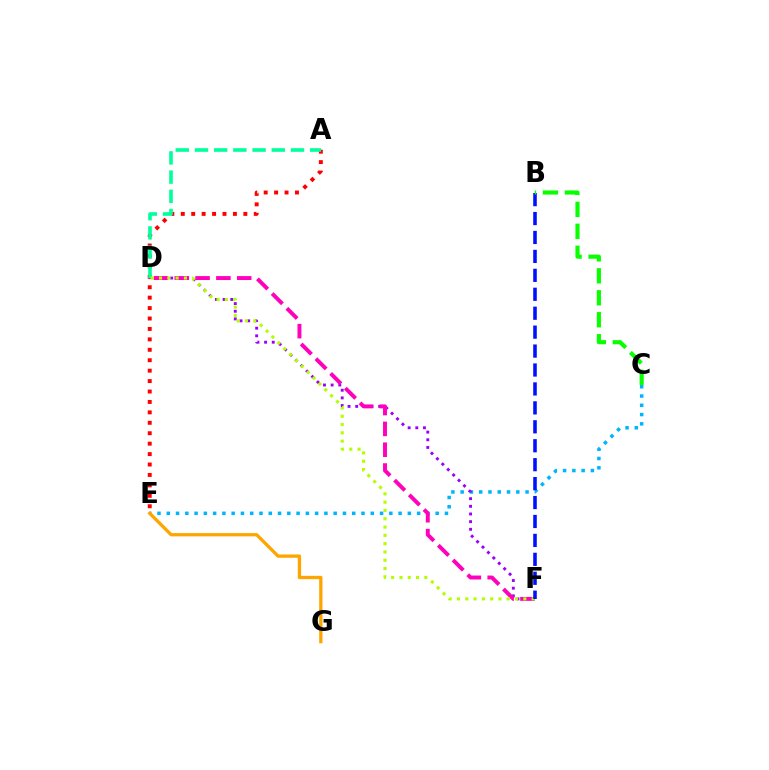{('C', 'E'): [{'color': '#00b5ff', 'line_style': 'dotted', 'thickness': 2.52}], ('A', 'E'): [{'color': '#ff0000', 'line_style': 'dotted', 'thickness': 2.83}], ('D', 'F'): [{'color': '#9b00ff', 'line_style': 'dotted', 'thickness': 2.08}, {'color': '#ff00bd', 'line_style': 'dashed', 'thickness': 2.83}, {'color': '#b3ff00', 'line_style': 'dotted', 'thickness': 2.25}], ('A', 'D'): [{'color': '#00ff9d', 'line_style': 'dashed', 'thickness': 2.61}], ('B', 'F'): [{'color': '#0010ff', 'line_style': 'dashed', 'thickness': 2.57}], ('B', 'C'): [{'color': '#08ff00', 'line_style': 'dashed', 'thickness': 2.98}], ('E', 'G'): [{'color': '#ffa500', 'line_style': 'solid', 'thickness': 2.37}]}